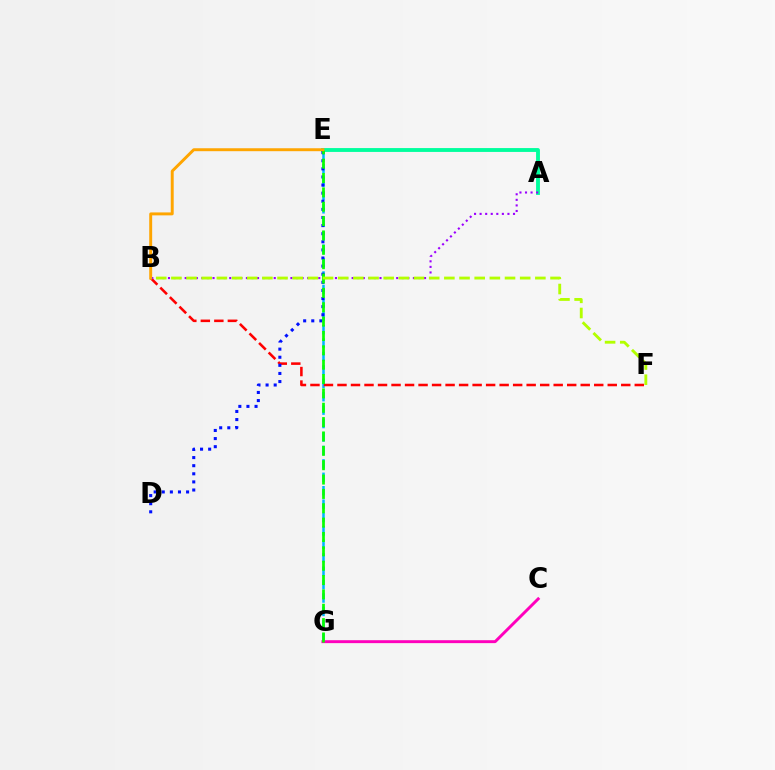{('E', 'G'): [{'color': '#00b5ff', 'line_style': 'dashed', 'thickness': 1.82}, {'color': '#08ff00', 'line_style': 'dashed', 'thickness': 1.95}], ('C', 'G'): [{'color': '#ff00bd', 'line_style': 'solid', 'thickness': 2.1}], ('B', 'F'): [{'color': '#ff0000', 'line_style': 'dashed', 'thickness': 1.84}, {'color': '#b3ff00', 'line_style': 'dashed', 'thickness': 2.06}], ('A', 'E'): [{'color': '#00ff9d', 'line_style': 'solid', 'thickness': 2.78}], ('A', 'B'): [{'color': '#9b00ff', 'line_style': 'dotted', 'thickness': 1.51}], ('D', 'E'): [{'color': '#0010ff', 'line_style': 'dotted', 'thickness': 2.2}], ('B', 'E'): [{'color': '#ffa500', 'line_style': 'solid', 'thickness': 2.12}]}